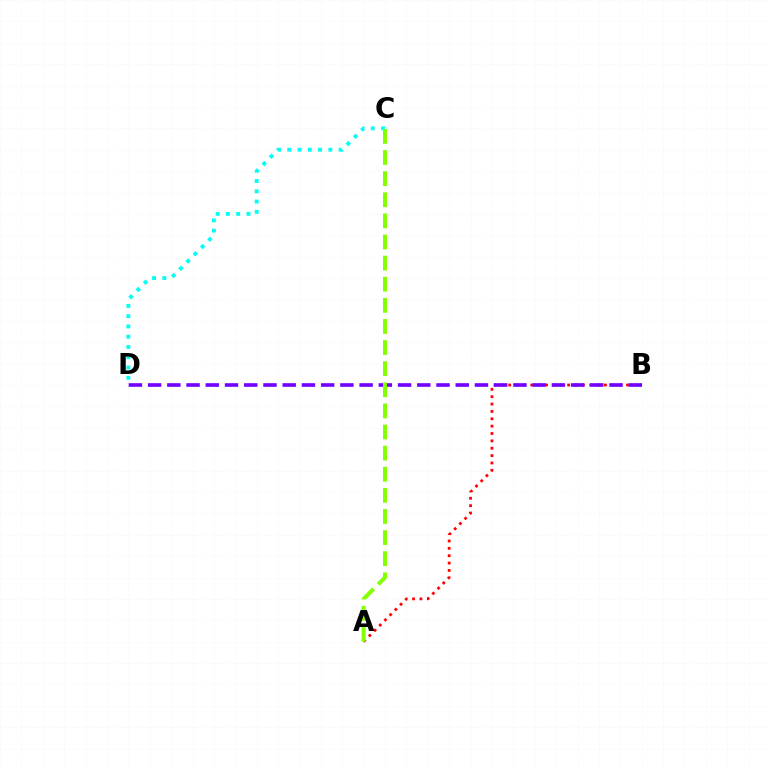{('A', 'B'): [{'color': '#ff0000', 'line_style': 'dotted', 'thickness': 2.0}], ('C', 'D'): [{'color': '#00fff6', 'line_style': 'dotted', 'thickness': 2.79}], ('B', 'D'): [{'color': '#7200ff', 'line_style': 'dashed', 'thickness': 2.61}], ('A', 'C'): [{'color': '#84ff00', 'line_style': 'dashed', 'thickness': 2.87}]}